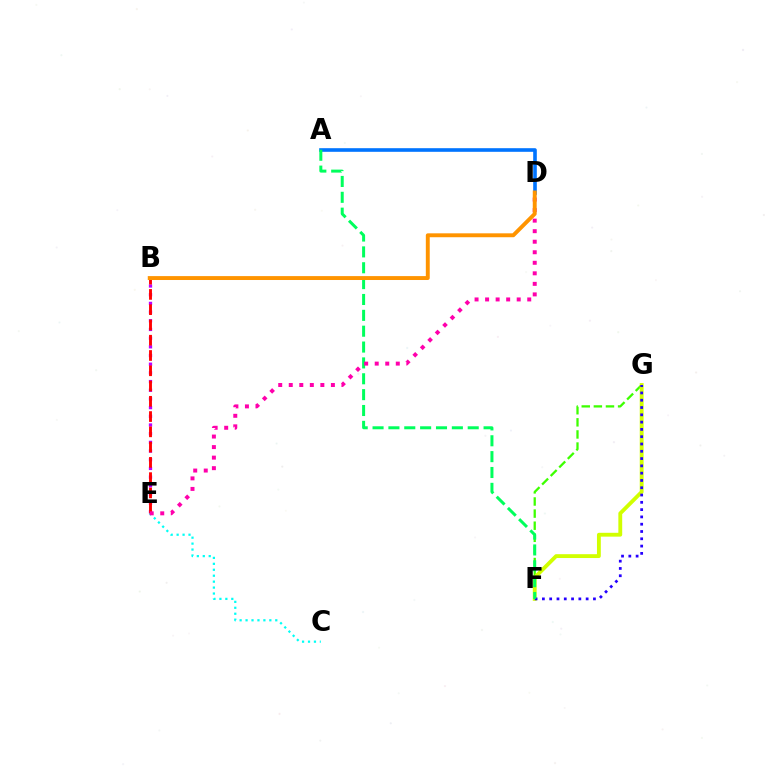{('B', 'E'): [{'color': '#b900ff', 'line_style': 'dotted', 'thickness': 2.36}, {'color': '#ff0000', 'line_style': 'dashed', 'thickness': 2.07}], ('A', 'D'): [{'color': '#0074ff', 'line_style': 'solid', 'thickness': 2.61}], ('F', 'G'): [{'color': '#3dff00', 'line_style': 'dashed', 'thickness': 1.64}, {'color': '#d1ff00', 'line_style': 'solid', 'thickness': 2.77}, {'color': '#2500ff', 'line_style': 'dotted', 'thickness': 1.98}], ('C', 'E'): [{'color': '#00fff6', 'line_style': 'dotted', 'thickness': 1.61}], ('A', 'F'): [{'color': '#00ff5c', 'line_style': 'dashed', 'thickness': 2.15}], ('D', 'E'): [{'color': '#ff00ac', 'line_style': 'dotted', 'thickness': 2.86}], ('B', 'D'): [{'color': '#ff9400', 'line_style': 'solid', 'thickness': 2.81}]}